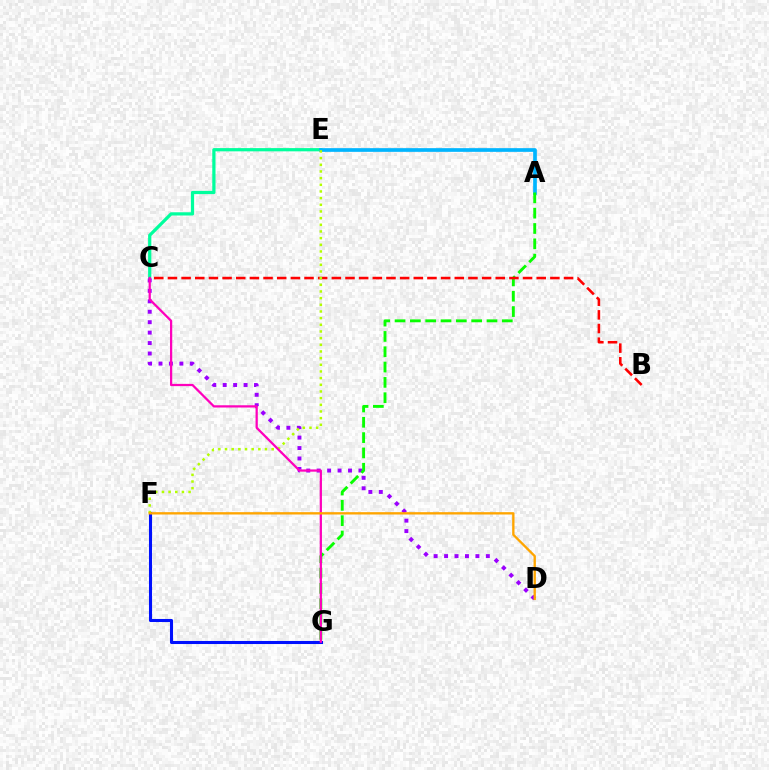{('C', 'E'): [{'color': '#00ff9d', 'line_style': 'solid', 'thickness': 2.33}], ('A', 'E'): [{'color': '#00b5ff', 'line_style': 'solid', 'thickness': 2.65}], ('C', 'D'): [{'color': '#9b00ff', 'line_style': 'dotted', 'thickness': 2.84}], ('A', 'G'): [{'color': '#08ff00', 'line_style': 'dashed', 'thickness': 2.08}], ('B', 'C'): [{'color': '#ff0000', 'line_style': 'dashed', 'thickness': 1.86}], ('F', 'G'): [{'color': '#0010ff', 'line_style': 'solid', 'thickness': 2.21}], ('E', 'F'): [{'color': '#b3ff00', 'line_style': 'dotted', 'thickness': 1.81}], ('C', 'G'): [{'color': '#ff00bd', 'line_style': 'solid', 'thickness': 1.62}], ('D', 'F'): [{'color': '#ffa500', 'line_style': 'solid', 'thickness': 1.69}]}